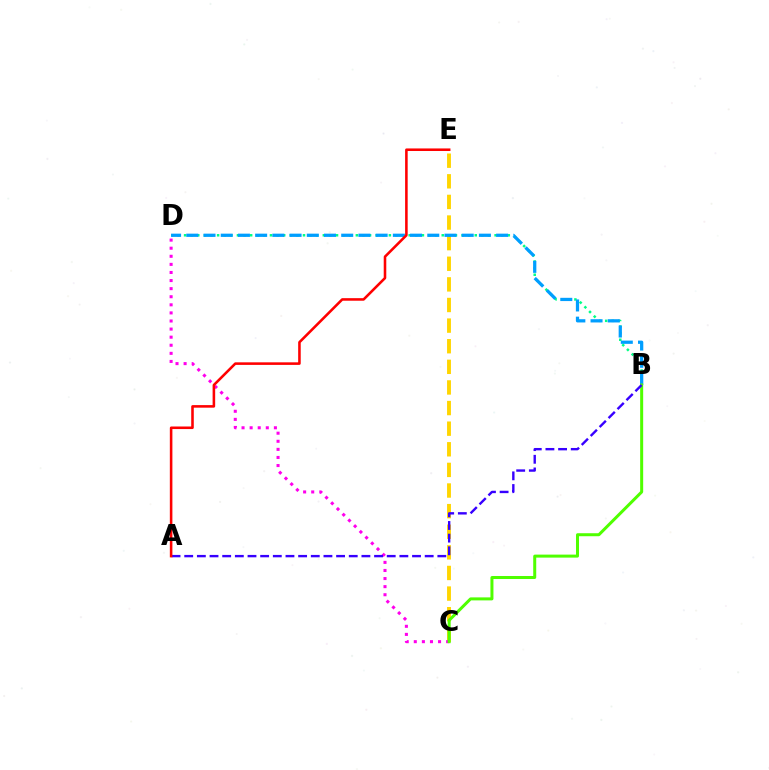{('C', 'E'): [{'color': '#ffd500', 'line_style': 'dashed', 'thickness': 2.8}], ('B', 'D'): [{'color': '#00ff86', 'line_style': 'dotted', 'thickness': 1.79}, {'color': '#009eff', 'line_style': 'dashed', 'thickness': 2.34}], ('C', 'D'): [{'color': '#ff00ed', 'line_style': 'dotted', 'thickness': 2.2}], ('B', 'C'): [{'color': '#4fff00', 'line_style': 'solid', 'thickness': 2.16}], ('A', 'B'): [{'color': '#3700ff', 'line_style': 'dashed', 'thickness': 1.72}], ('A', 'E'): [{'color': '#ff0000', 'line_style': 'solid', 'thickness': 1.85}]}